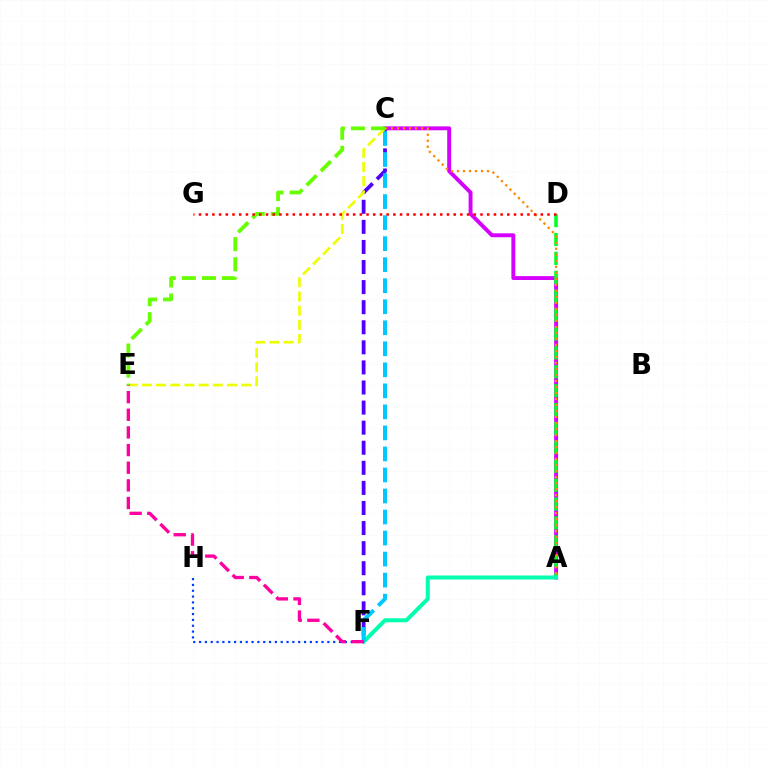{('A', 'C'): [{'color': '#d600ff', 'line_style': 'solid', 'thickness': 2.81}, {'color': '#ff8800', 'line_style': 'dotted', 'thickness': 1.63}], ('C', 'F'): [{'color': '#4f00ff', 'line_style': 'dashed', 'thickness': 2.73}, {'color': '#00c7ff', 'line_style': 'dashed', 'thickness': 2.86}], ('A', 'D'): [{'color': '#00ff27', 'line_style': 'dashed', 'thickness': 2.57}], ('A', 'F'): [{'color': '#00ffaf', 'line_style': 'solid', 'thickness': 2.88}], ('F', 'H'): [{'color': '#003fff', 'line_style': 'dotted', 'thickness': 1.58}], ('C', 'E'): [{'color': '#eeff00', 'line_style': 'dashed', 'thickness': 1.93}, {'color': '#66ff00', 'line_style': 'dashed', 'thickness': 2.73}], ('E', 'F'): [{'color': '#ff00a0', 'line_style': 'dashed', 'thickness': 2.4}], ('D', 'G'): [{'color': '#ff0000', 'line_style': 'dotted', 'thickness': 1.82}]}